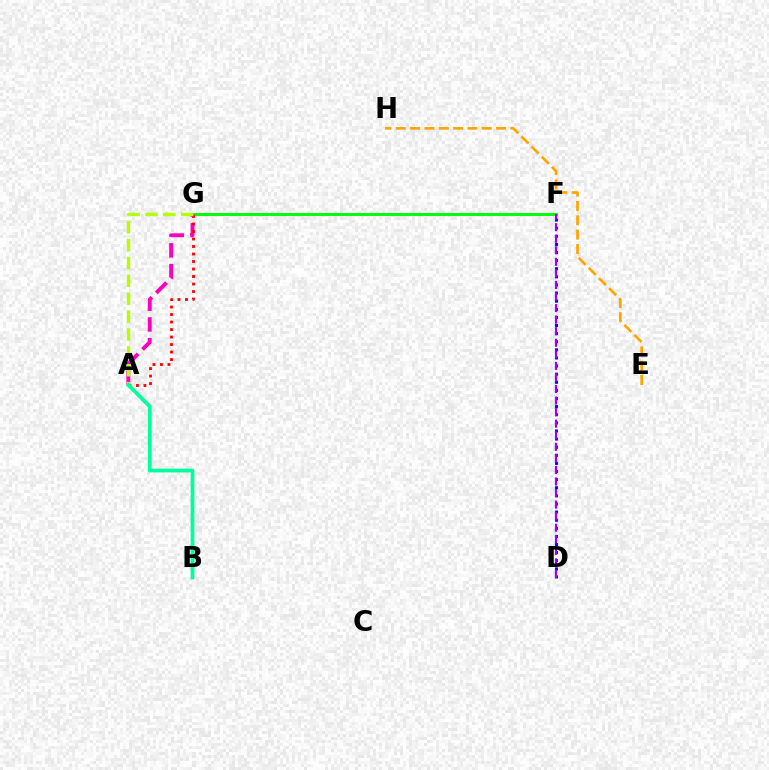{('F', 'G'): [{'color': '#00b5ff', 'line_style': 'solid', 'thickness': 1.95}, {'color': '#08ff00', 'line_style': 'solid', 'thickness': 2.05}], ('A', 'G'): [{'color': '#ff00bd', 'line_style': 'dashed', 'thickness': 2.82}, {'color': '#ff0000', 'line_style': 'dotted', 'thickness': 2.04}, {'color': '#b3ff00', 'line_style': 'dashed', 'thickness': 2.43}], ('E', 'H'): [{'color': '#ffa500', 'line_style': 'dashed', 'thickness': 1.95}], ('A', 'B'): [{'color': '#00ff9d', 'line_style': 'solid', 'thickness': 2.69}], ('D', 'F'): [{'color': '#0010ff', 'line_style': 'dotted', 'thickness': 2.2}, {'color': '#9b00ff', 'line_style': 'dashed', 'thickness': 1.57}]}